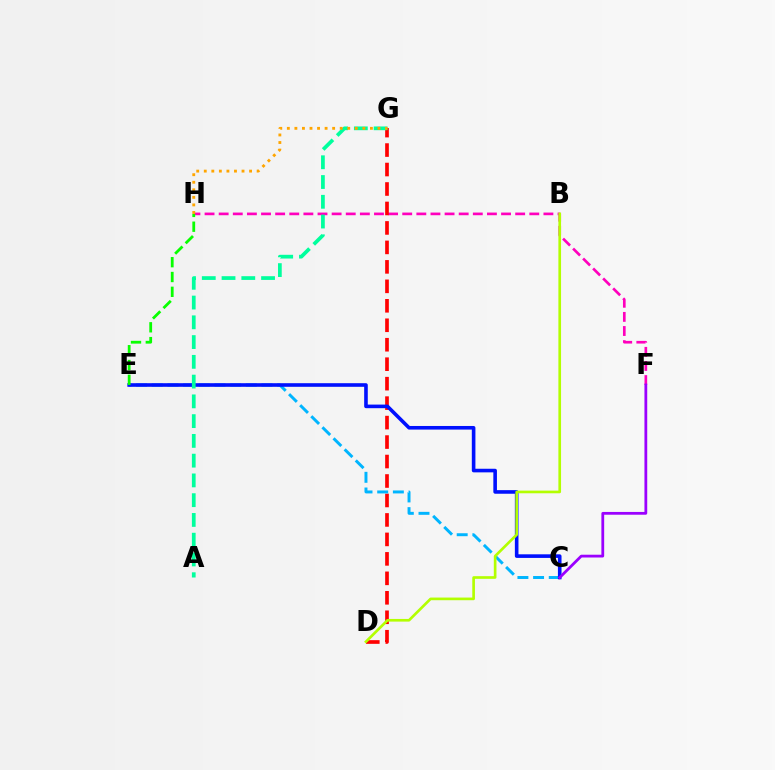{('F', 'H'): [{'color': '#ff00bd', 'line_style': 'dashed', 'thickness': 1.92}], ('D', 'G'): [{'color': '#ff0000', 'line_style': 'dashed', 'thickness': 2.64}], ('C', 'E'): [{'color': '#00b5ff', 'line_style': 'dashed', 'thickness': 2.13}, {'color': '#0010ff', 'line_style': 'solid', 'thickness': 2.6}], ('B', 'D'): [{'color': '#b3ff00', 'line_style': 'solid', 'thickness': 1.92}], ('C', 'F'): [{'color': '#9b00ff', 'line_style': 'solid', 'thickness': 2.0}], ('E', 'H'): [{'color': '#08ff00', 'line_style': 'dashed', 'thickness': 2.01}], ('A', 'G'): [{'color': '#00ff9d', 'line_style': 'dashed', 'thickness': 2.68}], ('G', 'H'): [{'color': '#ffa500', 'line_style': 'dotted', 'thickness': 2.05}]}